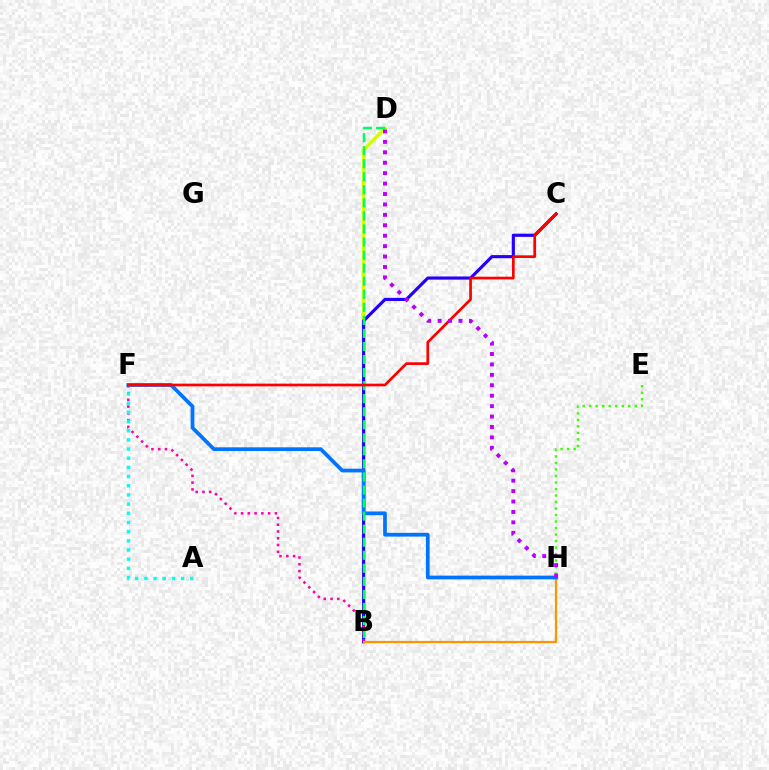{('E', 'H'): [{'color': '#3dff00', 'line_style': 'dotted', 'thickness': 1.77}], ('B', 'D'): [{'color': '#d1ff00', 'line_style': 'solid', 'thickness': 2.48}, {'color': '#00ff5c', 'line_style': 'dashed', 'thickness': 1.77}], ('B', 'C'): [{'color': '#2500ff', 'line_style': 'solid', 'thickness': 2.27}], ('B', 'F'): [{'color': '#ff00ac', 'line_style': 'dotted', 'thickness': 1.84}], ('B', 'H'): [{'color': '#ff9400', 'line_style': 'solid', 'thickness': 1.59}], ('A', 'F'): [{'color': '#00fff6', 'line_style': 'dotted', 'thickness': 2.49}], ('F', 'H'): [{'color': '#0074ff', 'line_style': 'solid', 'thickness': 2.69}], ('C', 'F'): [{'color': '#ff0000', 'line_style': 'solid', 'thickness': 1.94}], ('D', 'H'): [{'color': '#b900ff', 'line_style': 'dotted', 'thickness': 2.83}]}